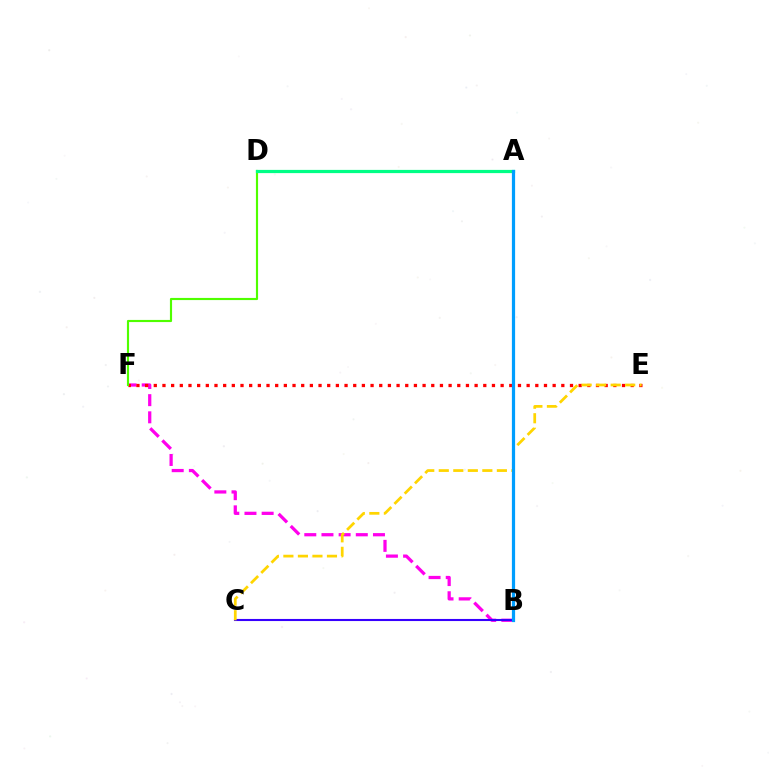{('B', 'F'): [{'color': '#ff00ed', 'line_style': 'dashed', 'thickness': 2.33}], ('B', 'C'): [{'color': '#3700ff', 'line_style': 'solid', 'thickness': 1.51}], ('E', 'F'): [{'color': '#ff0000', 'line_style': 'dotted', 'thickness': 2.36}], ('C', 'E'): [{'color': '#ffd500', 'line_style': 'dashed', 'thickness': 1.97}], ('D', 'F'): [{'color': '#4fff00', 'line_style': 'solid', 'thickness': 1.55}], ('A', 'D'): [{'color': '#00ff86', 'line_style': 'solid', 'thickness': 2.32}], ('A', 'B'): [{'color': '#009eff', 'line_style': 'solid', 'thickness': 2.31}]}